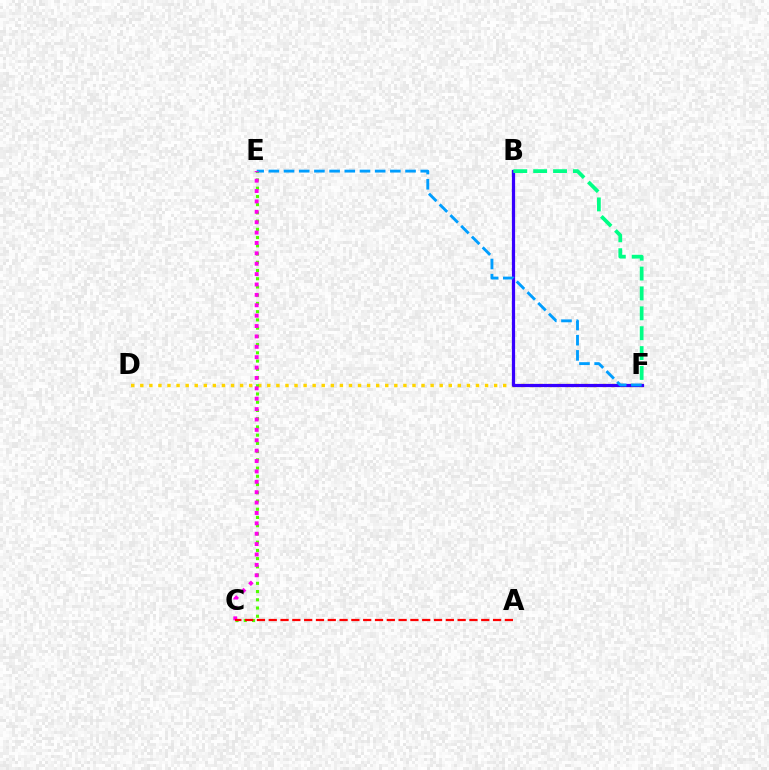{('D', 'F'): [{'color': '#ffd500', 'line_style': 'dotted', 'thickness': 2.47}], ('B', 'F'): [{'color': '#3700ff', 'line_style': 'solid', 'thickness': 2.31}, {'color': '#00ff86', 'line_style': 'dashed', 'thickness': 2.7}], ('C', 'E'): [{'color': '#4fff00', 'line_style': 'dotted', 'thickness': 2.24}, {'color': '#ff00ed', 'line_style': 'dotted', 'thickness': 2.82}], ('E', 'F'): [{'color': '#009eff', 'line_style': 'dashed', 'thickness': 2.06}], ('A', 'C'): [{'color': '#ff0000', 'line_style': 'dashed', 'thickness': 1.6}]}